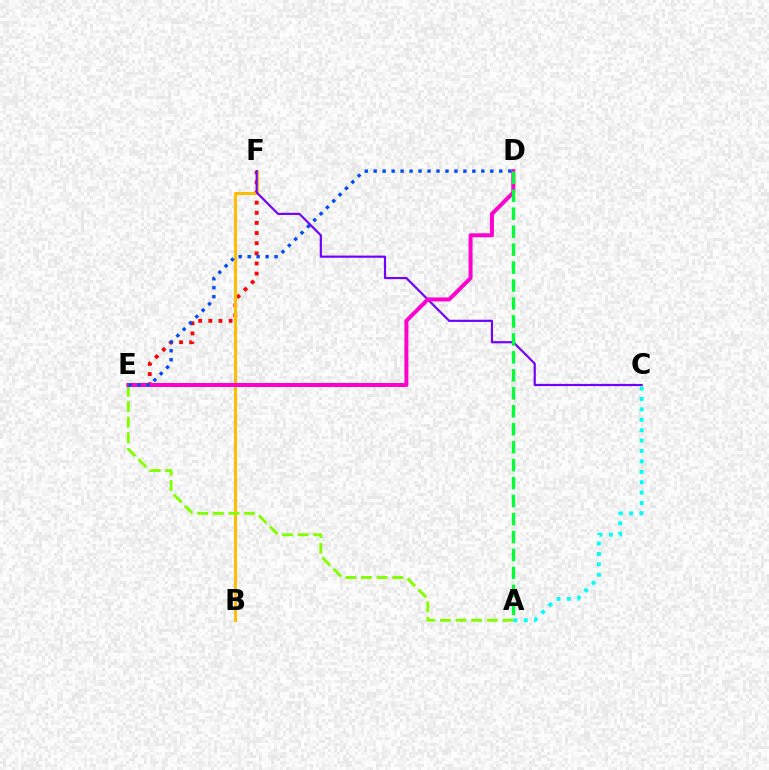{('E', 'F'): [{'color': '#ff0000', 'line_style': 'dotted', 'thickness': 2.75}], ('B', 'F'): [{'color': '#ffbd00', 'line_style': 'solid', 'thickness': 2.16}], ('C', 'F'): [{'color': '#7200ff', 'line_style': 'solid', 'thickness': 1.57}], ('A', 'E'): [{'color': '#84ff00', 'line_style': 'dashed', 'thickness': 2.12}], ('D', 'E'): [{'color': '#ff00cf', 'line_style': 'solid', 'thickness': 2.87}, {'color': '#004bff', 'line_style': 'dotted', 'thickness': 2.44}], ('A', 'C'): [{'color': '#00fff6', 'line_style': 'dotted', 'thickness': 2.83}], ('A', 'D'): [{'color': '#00ff39', 'line_style': 'dashed', 'thickness': 2.44}]}